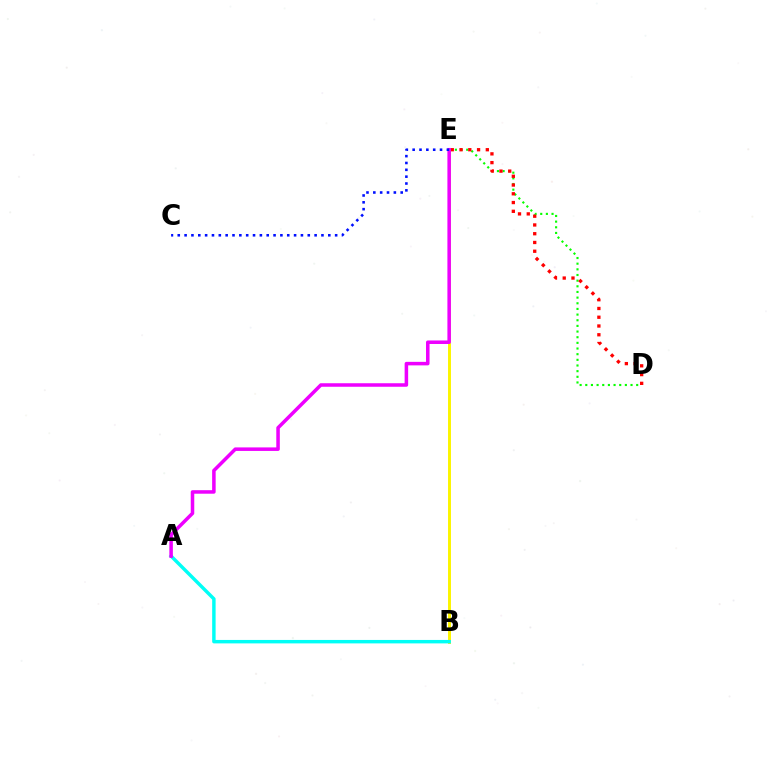{('D', 'E'): [{'color': '#08ff00', 'line_style': 'dotted', 'thickness': 1.54}, {'color': '#ff0000', 'line_style': 'dotted', 'thickness': 2.38}], ('B', 'E'): [{'color': '#fcf500', 'line_style': 'solid', 'thickness': 2.13}], ('A', 'B'): [{'color': '#00fff6', 'line_style': 'solid', 'thickness': 2.48}], ('A', 'E'): [{'color': '#ee00ff', 'line_style': 'solid', 'thickness': 2.54}], ('C', 'E'): [{'color': '#0010ff', 'line_style': 'dotted', 'thickness': 1.86}]}